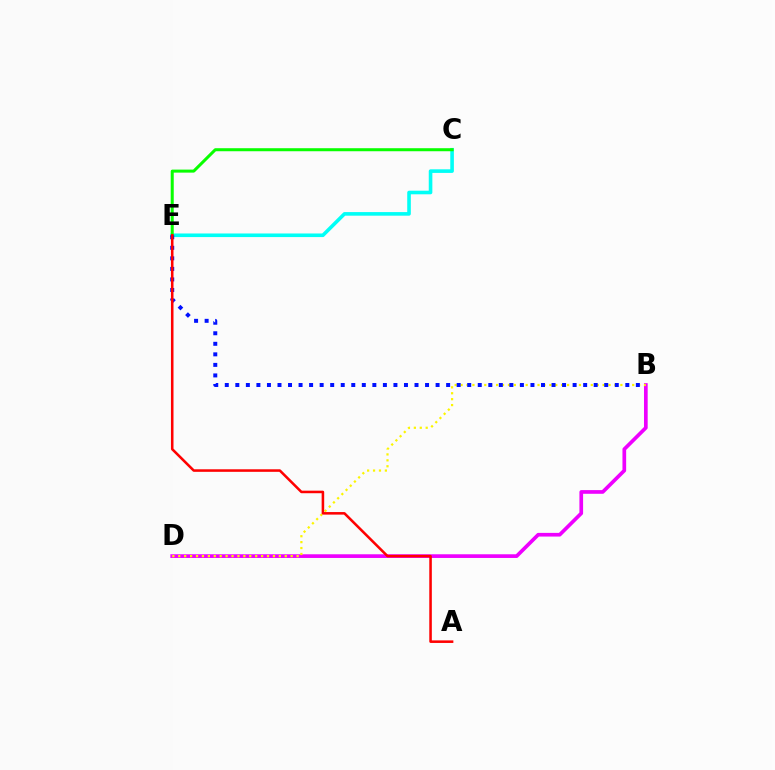{('C', 'E'): [{'color': '#00fff6', 'line_style': 'solid', 'thickness': 2.59}, {'color': '#08ff00', 'line_style': 'solid', 'thickness': 2.18}], ('B', 'D'): [{'color': '#ee00ff', 'line_style': 'solid', 'thickness': 2.65}, {'color': '#fcf500', 'line_style': 'dotted', 'thickness': 1.61}], ('B', 'E'): [{'color': '#0010ff', 'line_style': 'dotted', 'thickness': 2.86}], ('A', 'E'): [{'color': '#ff0000', 'line_style': 'solid', 'thickness': 1.83}]}